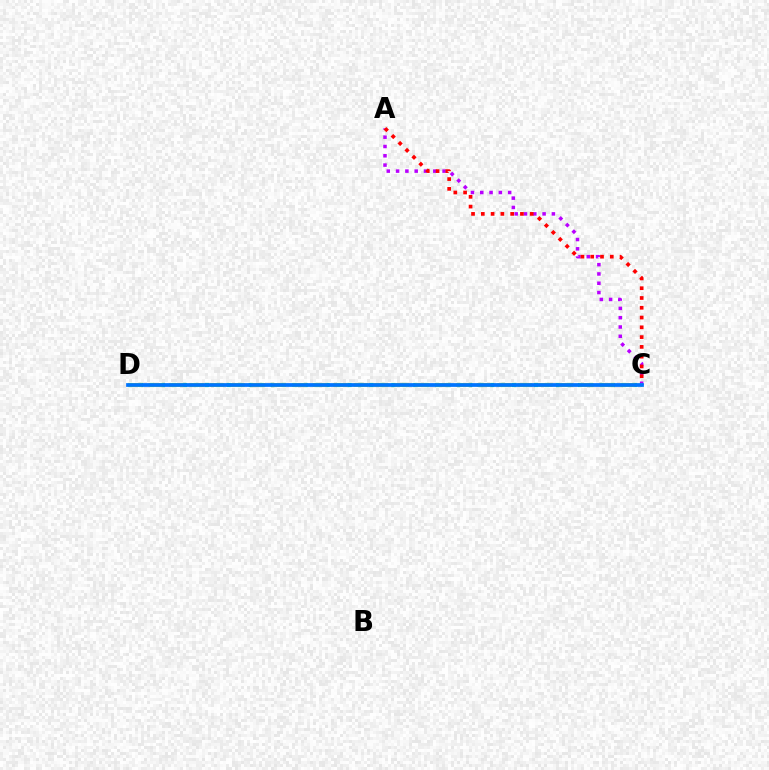{('C', 'D'): [{'color': '#00ff5c', 'line_style': 'dotted', 'thickness': 2.98}, {'color': '#d1ff00', 'line_style': 'dashed', 'thickness': 2.79}, {'color': '#0074ff', 'line_style': 'solid', 'thickness': 2.69}], ('A', 'C'): [{'color': '#b900ff', 'line_style': 'dotted', 'thickness': 2.53}, {'color': '#ff0000', 'line_style': 'dotted', 'thickness': 2.66}]}